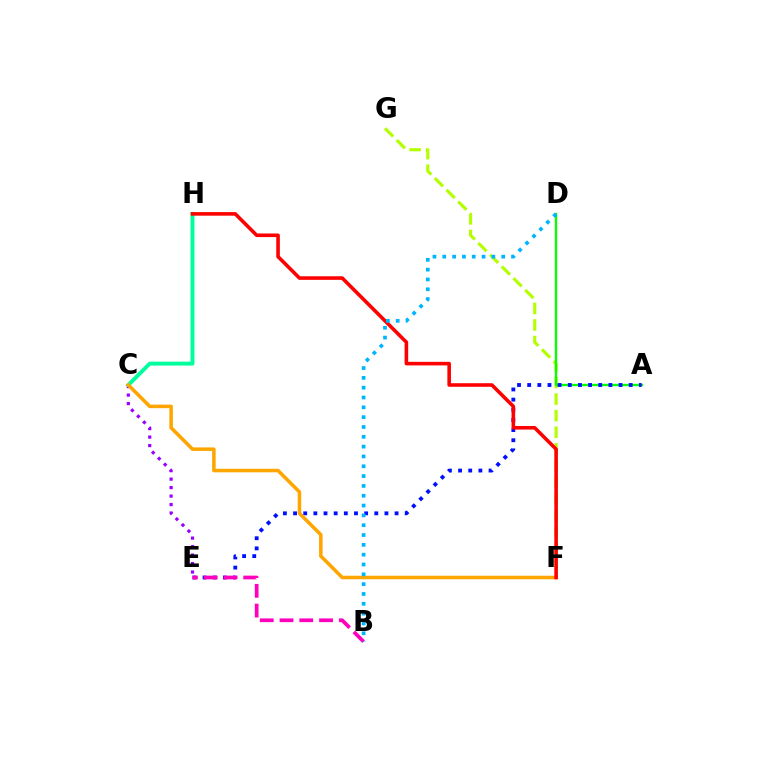{('C', 'E'): [{'color': '#9b00ff', 'line_style': 'dotted', 'thickness': 2.3}], ('F', 'G'): [{'color': '#b3ff00', 'line_style': 'dashed', 'thickness': 2.25}], ('A', 'D'): [{'color': '#08ff00', 'line_style': 'solid', 'thickness': 1.69}], ('A', 'E'): [{'color': '#0010ff', 'line_style': 'dotted', 'thickness': 2.76}], ('C', 'H'): [{'color': '#00ff9d', 'line_style': 'solid', 'thickness': 2.83}], ('B', 'E'): [{'color': '#ff00bd', 'line_style': 'dashed', 'thickness': 2.69}], ('C', 'F'): [{'color': '#ffa500', 'line_style': 'solid', 'thickness': 2.54}], ('F', 'H'): [{'color': '#ff0000', 'line_style': 'solid', 'thickness': 2.58}], ('B', 'D'): [{'color': '#00b5ff', 'line_style': 'dotted', 'thickness': 2.67}]}